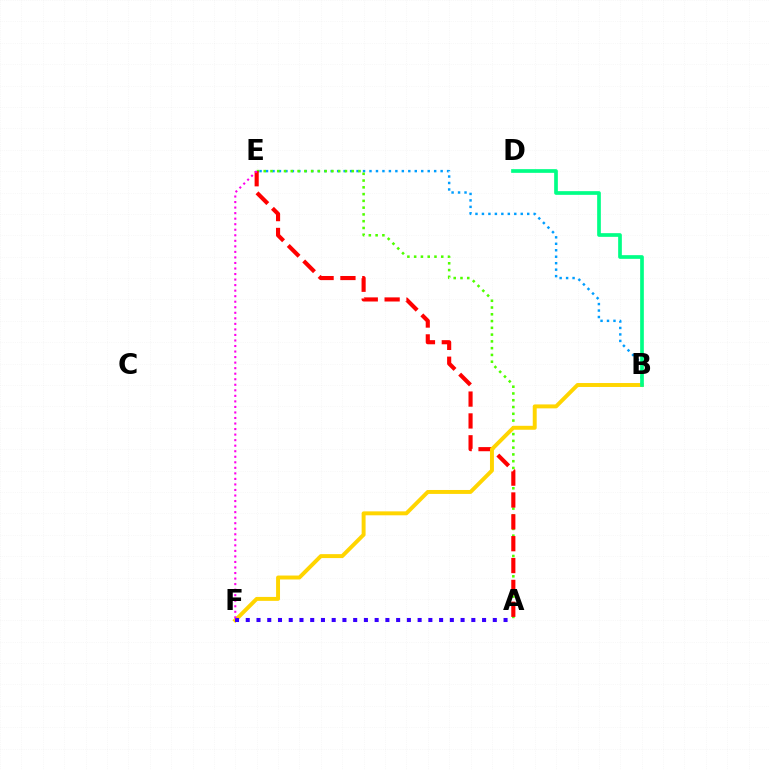{('B', 'E'): [{'color': '#009eff', 'line_style': 'dotted', 'thickness': 1.76}], ('A', 'E'): [{'color': '#4fff00', 'line_style': 'dotted', 'thickness': 1.84}, {'color': '#ff0000', 'line_style': 'dashed', 'thickness': 2.97}], ('B', 'F'): [{'color': '#ffd500', 'line_style': 'solid', 'thickness': 2.83}], ('B', 'D'): [{'color': '#00ff86', 'line_style': 'solid', 'thickness': 2.65}], ('A', 'F'): [{'color': '#3700ff', 'line_style': 'dotted', 'thickness': 2.92}], ('E', 'F'): [{'color': '#ff00ed', 'line_style': 'dotted', 'thickness': 1.5}]}